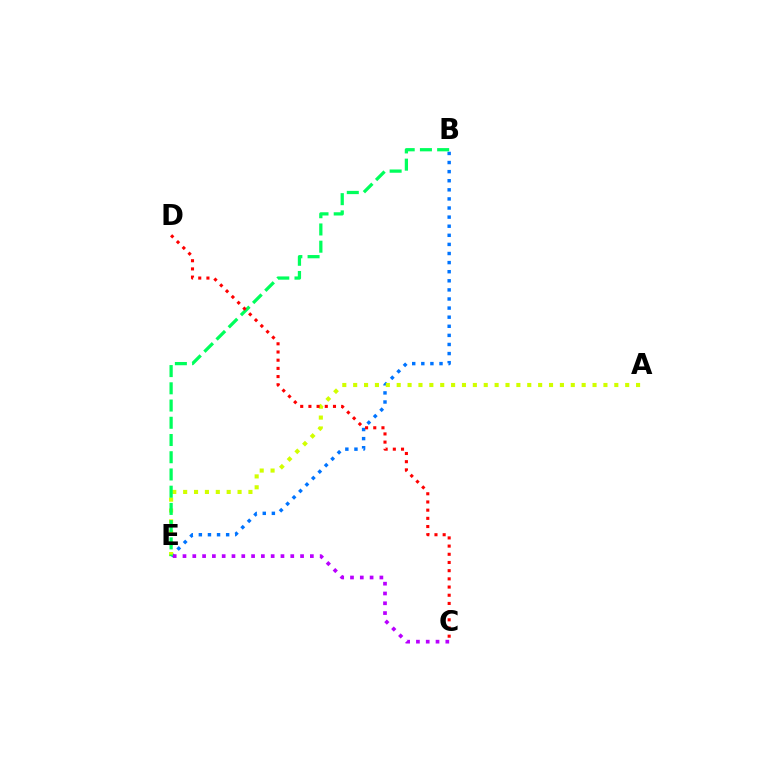{('B', 'E'): [{'color': '#0074ff', 'line_style': 'dotted', 'thickness': 2.47}, {'color': '#00ff5c', 'line_style': 'dashed', 'thickness': 2.34}], ('A', 'E'): [{'color': '#d1ff00', 'line_style': 'dotted', 'thickness': 2.96}], ('C', 'E'): [{'color': '#b900ff', 'line_style': 'dotted', 'thickness': 2.66}], ('C', 'D'): [{'color': '#ff0000', 'line_style': 'dotted', 'thickness': 2.23}]}